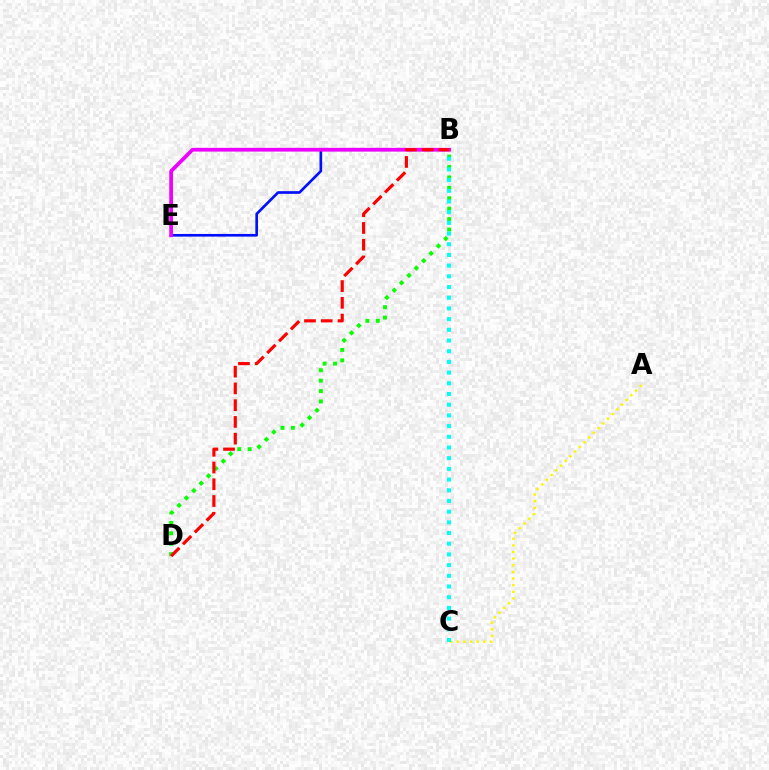{('A', 'C'): [{'color': '#fcf500', 'line_style': 'dotted', 'thickness': 1.8}], ('B', 'E'): [{'color': '#0010ff', 'line_style': 'solid', 'thickness': 1.92}, {'color': '#ee00ff', 'line_style': 'solid', 'thickness': 2.69}], ('B', 'D'): [{'color': '#08ff00', 'line_style': 'dotted', 'thickness': 2.83}, {'color': '#ff0000', 'line_style': 'dashed', 'thickness': 2.28}], ('B', 'C'): [{'color': '#00fff6', 'line_style': 'dotted', 'thickness': 2.91}]}